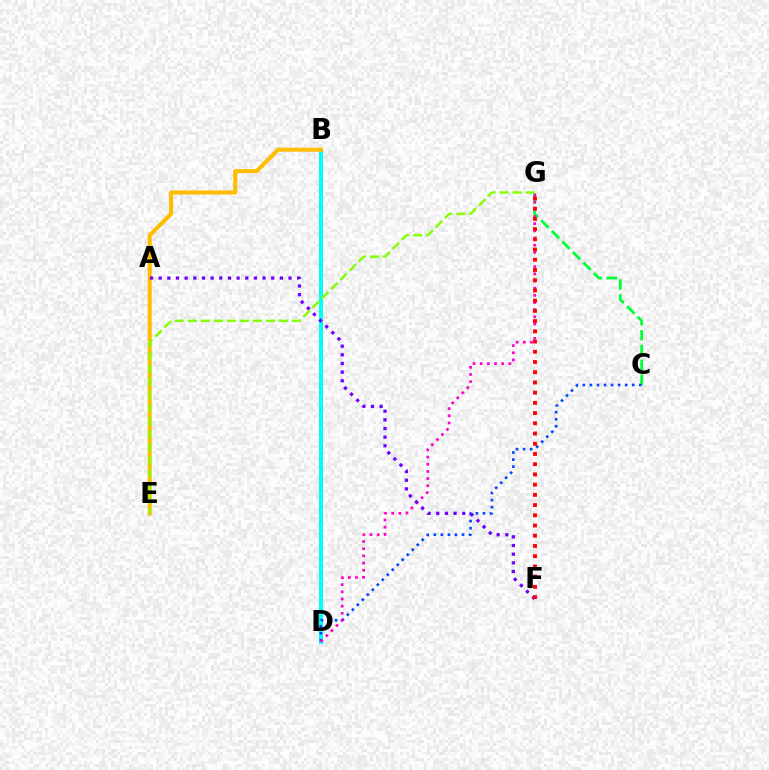{('C', 'G'): [{'color': '#00ff39', 'line_style': 'dashed', 'thickness': 2.02}], ('B', 'D'): [{'color': '#00fff6', 'line_style': 'solid', 'thickness': 2.87}], ('B', 'E'): [{'color': '#ffbd00', 'line_style': 'solid', 'thickness': 2.91}], ('C', 'D'): [{'color': '#004bff', 'line_style': 'dotted', 'thickness': 1.92}], ('D', 'G'): [{'color': '#ff00cf', 'line_style': 'dotted', 'thickness': 1.95}], ('A', 'F'): [{'color': '#7200ff', 'line_style': 'dotted', 'thickness': 2.35}], ('F', 'G'): [{'color': '#ff0000', 'line_style': 'dotted', 'thickness': 2.78}], ('E', 'G'): [{'color': '#84ff00', 'line_style': 'dashed', 'thickness': 1.77}]}